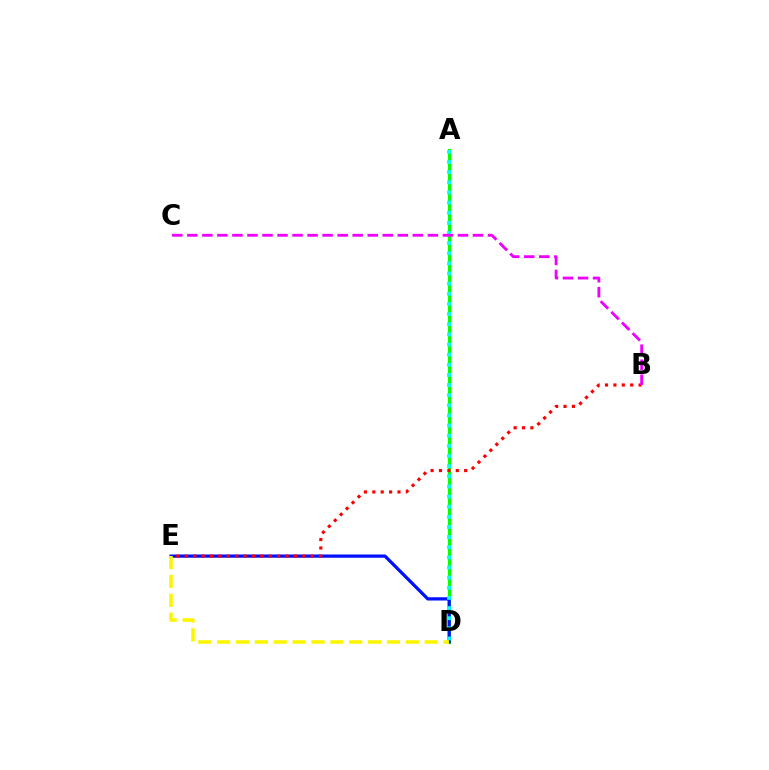{('A', 'D'): [{'color': '#08ff00', 'line_style': 'solid', 'thickness': 2.26}, {'color': '#00fff6', 'line_style': 'dotted', 'thickness': 2.75}], ('D', 'E'): [{'color': '#0010ff', 'line_style': 'solid', 'thickness': 2.34}, {'color': '#fcf500', 'line_style': 'dashed', 'thickness': 2.56}], ('B', 'E'): [{'color': '#ff0000', 'line_style': 'dotted', 'thickness': 2.28}], ('B', 'C'): [{'color': '#ee00ff', 'line_style': 'dashed', 'thickness': 2.04}]}